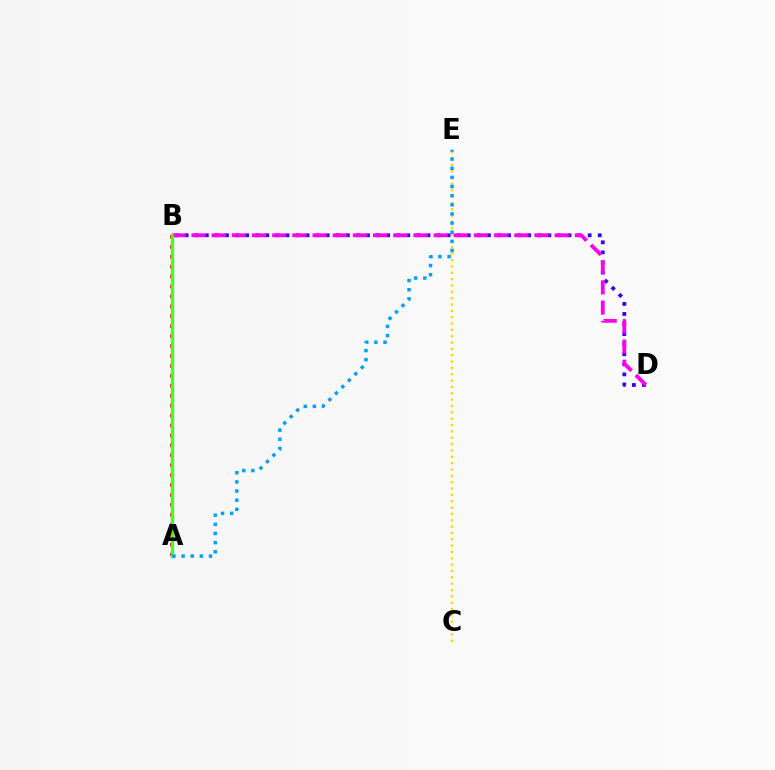{('A', 'B'): [{'color': '#ff0000', 'line_style': 'dotted', 'thickness': 2.7}, {'color': '#00ff86', 'line_style': 'solid', 'thickness': 2.38}, {'color': '#4fff00', 'line_style': 'solid', 'thickness': 1.89}], ('C', 'E'): [{'color': '#ffd500', 'line_style': 'dotted', 'thickness': 1.72}], ('B', 'D'): [{'color': '#3700ff', 'line_style': 'dotted', 'thickness': 2.74}, {'color': '#ff00ed', 'line_style': 'dashed', 'thickness': 2.74}], ('A', 'E'): [{'color': '#009eff', 'line_style': 'dotted', 'thickness': 2.48}]}